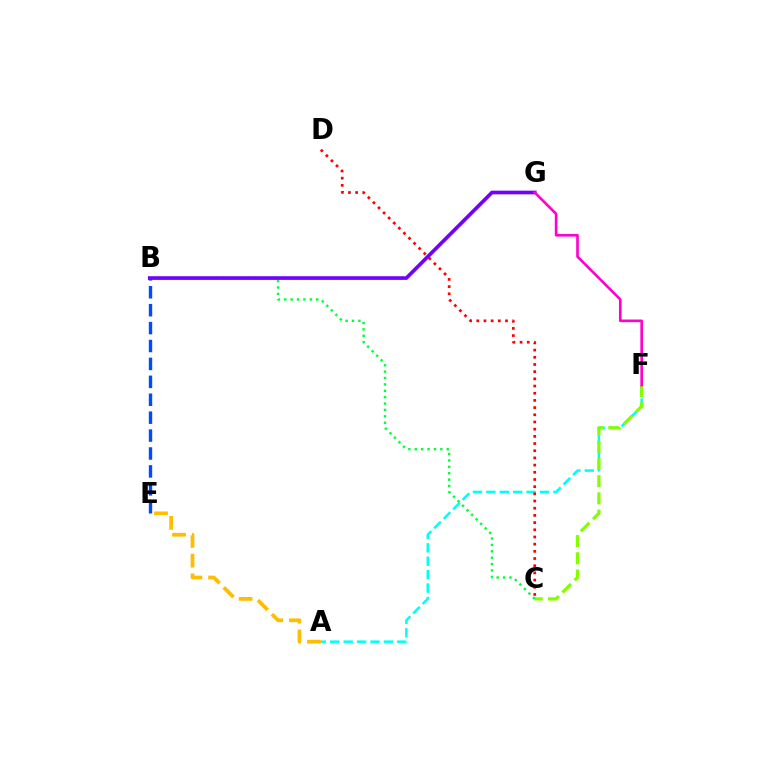{('A', 'F'): [{'color': '#00fff6', 'line_style': 'dashed', 'thickness': 1.82}], ('C', 'F'): [{'color': '#84ff00', 'line_style': 'dashed', 'thickness': 2.34}], ('B', 'C'): [{'color': '#00ff39', 'line_style': 'dotted', 'thickness': 1.73}], ('B', 'E'): [{'color': '#004bff', 'line_style': 'dashed', 'thickness': 2.43}], ('C', 'D'): [{'color': '#ff0000', 'line_style': 'dotted', 'thickness': 1.95}], ('B', 'G'): [{'color': '#7200ff', 'line_style': 'solid', 'thickness': 2.65}], ('A', 'E'): [{'color': '#ffbd00', 'line_style': 'dashed', 'thickness': 2.68}], ('F', 'G'): [{'color': '#ff00cf', 'line_style': 'solid', 'thickness': 1.89}]}